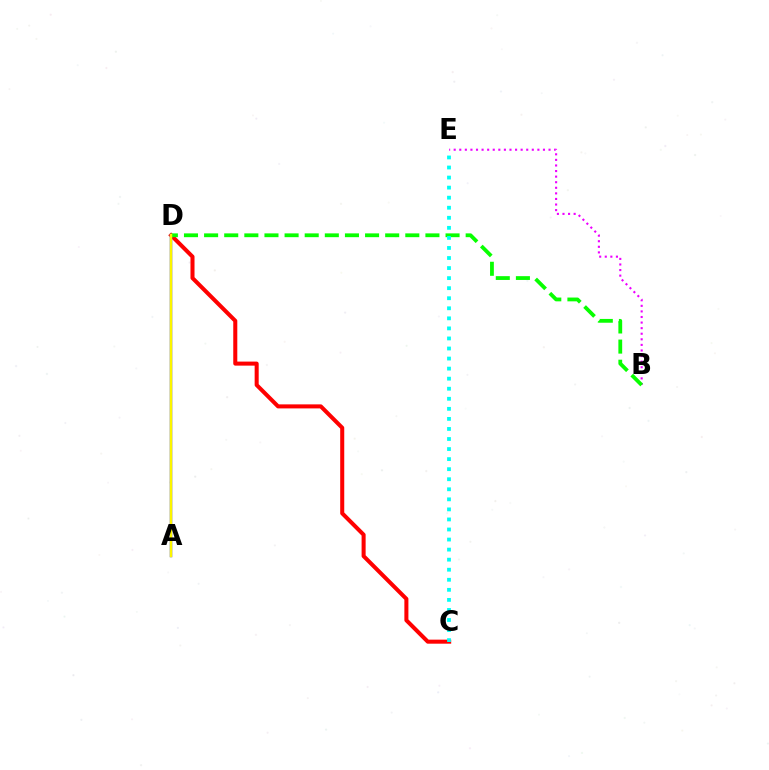{('C', 'D'): [{'color': '#ff0000', 'line_style': 'solid', 'thickness': 2.91}], ('B', 'E'): [{'color': '#ee00ff', 'line_style': 'dotted', 'thickness': 1.52}], ('A', 'D'): [{'color': '#0010ff', 'line_style': 'solid', 'thickness': 1.7}, {'color': '#fcf500', 'line_style': 'solid', 'thickness': 1.78}], ('B', 'D'): [{'color': '#08ff00', 'line_style': 'dashed', 'thickness': 2.73}], ('C', 'E'): [{'color': '#00fff6', 'line_style': 'dotted', 'thickness': 2.73}]}